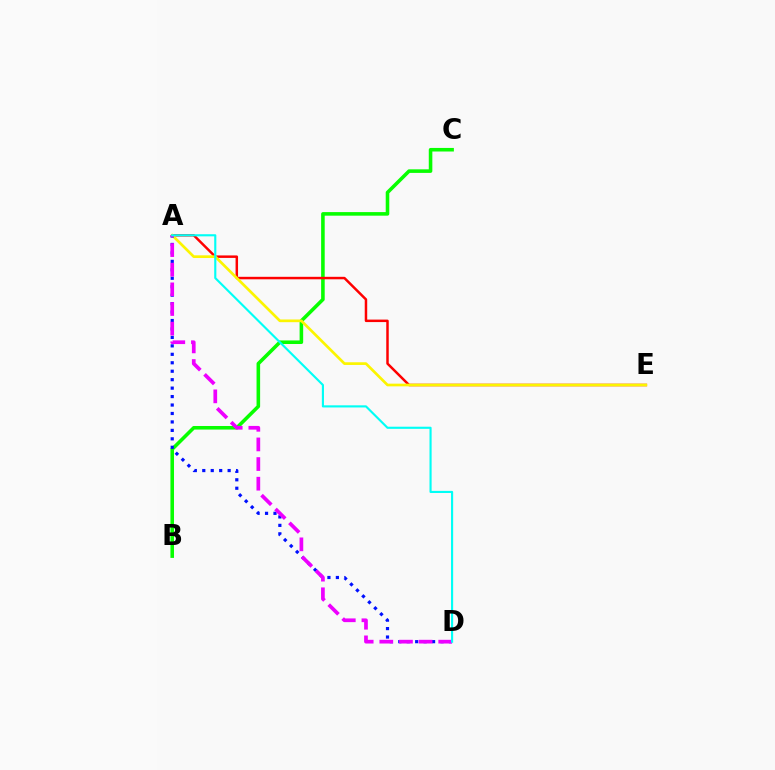{('B', 'C'): [{'color': '#08ff00', 'line_style': 'solid', 'thickness': 2.57}], ('A', 'E'): [{'color': '#ff0000', 'line_style': 'solid', 'thickness': 1.79}, {'color': '#fcf500', 'line_style': 'solid', 'thickness': 1.94}], ('A', 'D'): [{'color': '#0010ff', 'line_style': 'dotted', 'thickness': 2.3}, {'color': '#ee00ff', 'line_style': 'dashed', 'thickness': 2.67}, {'color': '#00fff6', 'line_style': 'solid', 'thickness': 1.53}]}